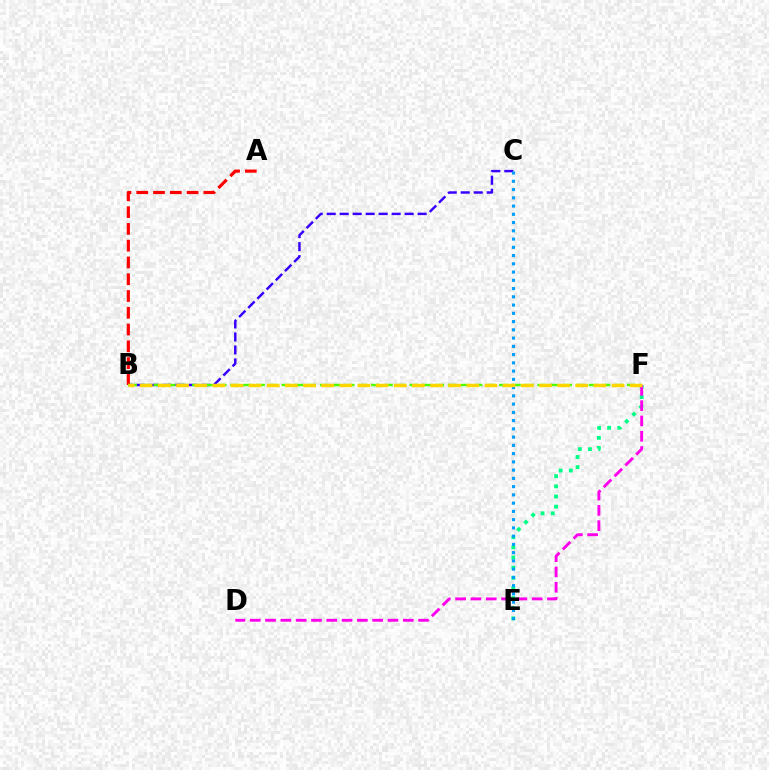{('E', 'F'): [{'color': '#00ff86', 'line_style': 'dotted', 'thickness': 2.76}], ('D', 'F'): [{'color': '#ff00ed', 'line_style': 'dashed', 'thickness': 2.08}], ('B', 'C'): [{'color': '#3700ff', 'line_style': 'dashed', 'thickness': 1.76}], ('A', 'B'): [{'color': '#ff0000', 'line_style': 'dashed', 'thickness': 2.28}], ('C', 'E'): [{'color': '#009eff', 'line_style': 'dotted', 'thickness': 2.24}], ('B', 'F'): [{'color': '#4fff00', 'line_style': 'dashed', 'thickness': 1.74}, {'color': '#ffd500', 'line_style': 'dashed', 'thickness': 2.47}]}